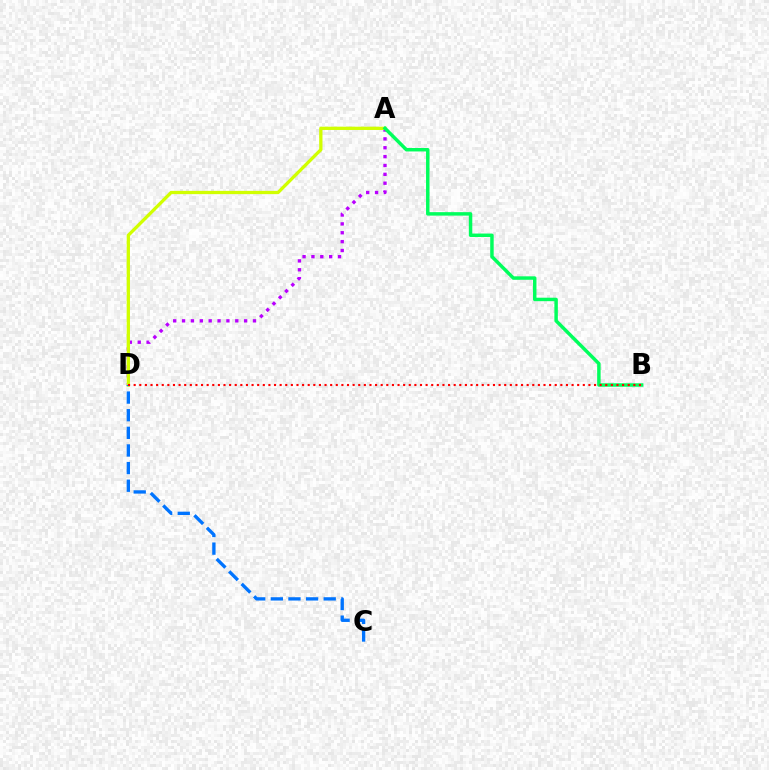{('A', 'D'): [{'color': '#b900ff', 'line_style': 'dotted', 'thickness': 2.41}, {'color': '#d1ff00', 'line_style': 'solid', 'thickness': 2.36}], ('A', 'B'): [{'color': '#00ff5c', 'line_style': 'solid', 'thickness': 2.5}], ('C', 'D'): [{'color': '#0074ff', 'line_style': 'dashed', 'thickness': 2.39}], ('B', 'D'): [{'color': '#ff0000', 'line_style': 'dotted', 'thickness': 1.53}]}